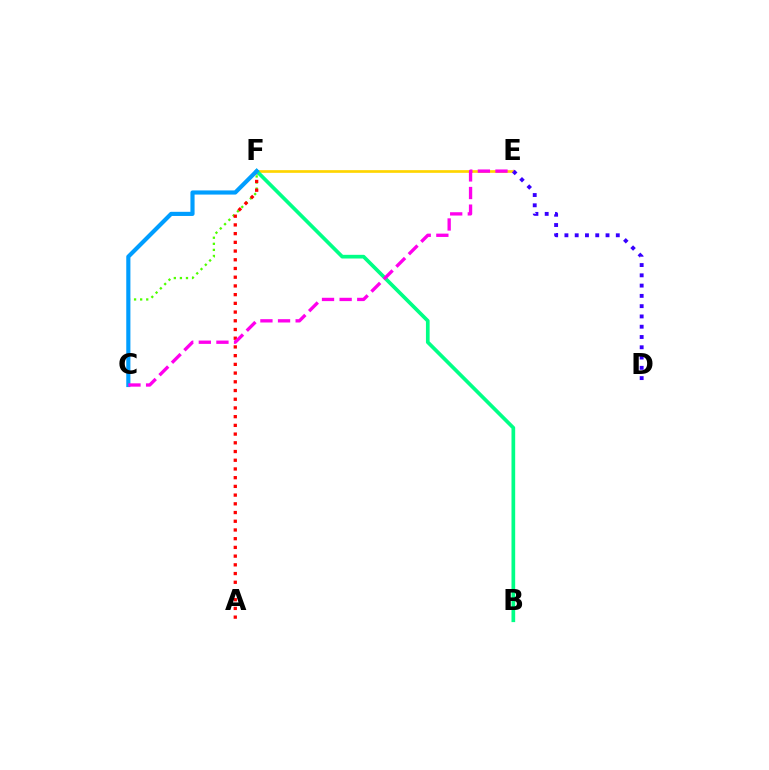{('C', 'F'): [{'color': '#4fff00', 'line_style': 'dotted', 'thickness': 1.65}, {'color': '#009eff', 'line_style': 'solid', 'thickness': 2.98}], ('E', 'F'): [{'color': '#ffd500', 'line_style': 'solid', 'thickness': 1.93}], ('A', 'F'): [{'color': '#ff0000', 'line_style': 'dotted', 'thickness': 2.37}], ('B', 'F'): [{'color': '#00ff86', 'line_style': 'solid', 'thickness': 2.65}], ('D', 'E'): [{'color': '#3700ff', 'line_style': 'dotted', 'thickness': 2.79}], ('C', 'E'): [{'color': '#ff00ed', 'line_style': 'dashed', 'thickness': 2.39}]}